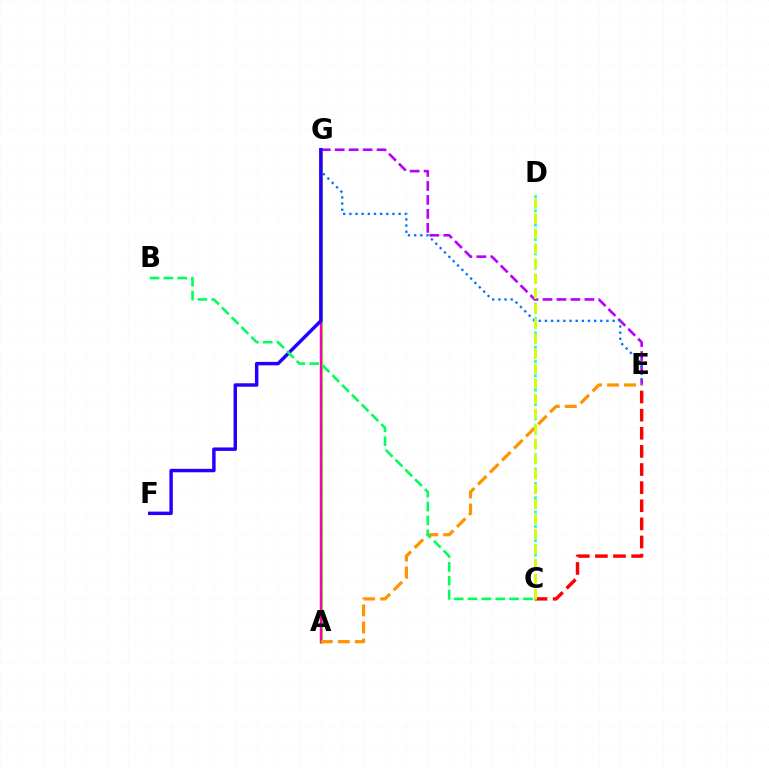{('A', 'G'): [{'color': '#3dff00', 'line_style': 'solid', 'thickness': 1.88}, {'color': '#ff00ac', 'line_style': 'solid', 'thickness': 1.74}], ('E', 'G'): [{'color': '#b900ff', 'line_style': 'dashed', 'thickness': 1.9}, {'color': '#0074ff', 'line_style': 'dotted', 'thickness': 1.67}], ('C', 'E'): [{'color': '#ff0000', 'line_style': 'dashed', 'thickness': 2.46}], ('F', 'G'): [{'color': '#2500ff', 'line_style': 'solid', 'thickness': 2.48}], ('A', 'E'): [{'color': '#ff9400', 'line_style': 'dashed', 'thickness': 2.31}], ('C', 'D'): [{'color': '#00fff6', 'line_style': 'dotted', 'thickness': 1.95}, {'color': '#d1ff00', 'line_style': 'dashed', 'thickness': 2.04}], ('B', 'C'): [{'color': '#00ff5c', 'line_style': 'dashed', 'thickness': 1.88}]}